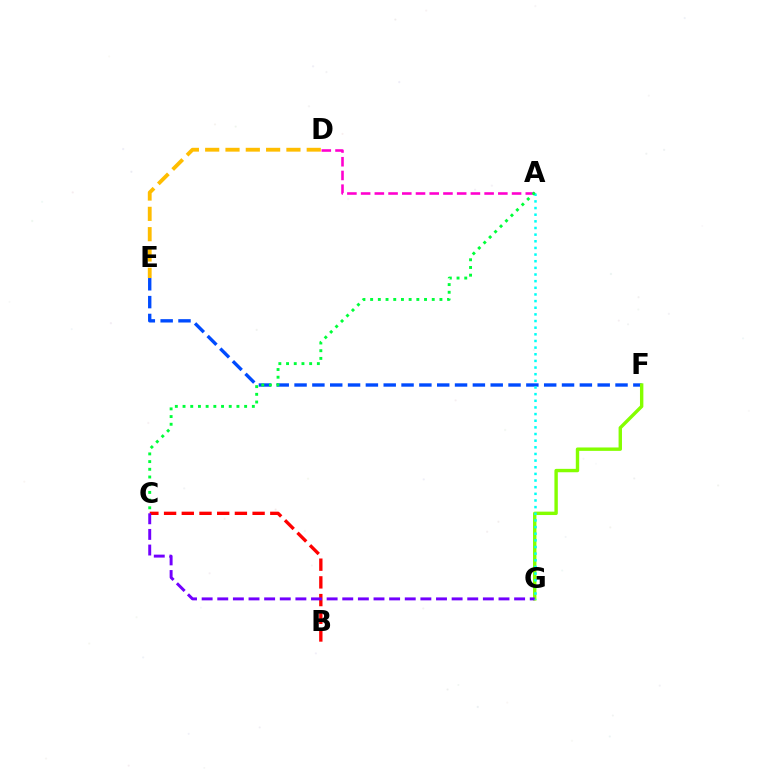{('D', 'E'): [{'color': '#ffbd00', 'line_style': 'dashed', 'thickness': 2.76}], ('E', 'F'): [{'color': '#004bff', 'line_style': 'dashed', 'thickness': 2.42}], ('B', 'C'): [{'color': '#ff0000', 'line_style': 'dashed', 'thickness': 2.4}], ('F', 'G'): [{'color': '#84ff00', 'line_style': 'solid', 'thickness': 2.45}], ('C', 'G'): [{'color': '#7200ff', 'line_style': 'dashed', 'thickness': 2.12}], ('A', 'D'): [{'color': '#ff00cf', 'line_style': 'dashed', 'thickness': 1.86}], ('A', 'G'): [{'color': '#00fff6', 'line_style': 'dotted', 'thickness': 1.81}], ('A', 'C'): [{'color': '#00ff39', 'line_style': 'dotted', 'thickness': 2.09}]}